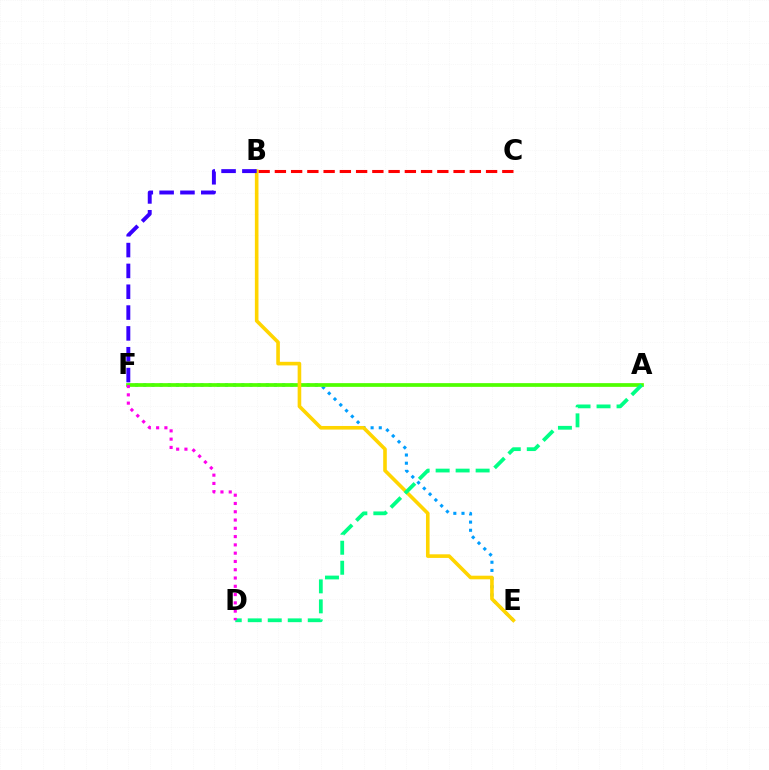{('E', 'F'): [{'color': '#009eff', 'line_style': 'dotted', 'thickness': 2.22}], ('A', 'F'): [{'color': '#4fff00', 'line_style': 'solid', 'thickness': 2.68}], ('B', 'C'): [{'color': '#ff0000', 'line_style': 'dashed', 'thickness': 2.21}], ('B', 'E'): [{'color': '#ffd500', 'line_style': 'solid', 'thickness': 2.6}], ('A', 'D'): [{'color': '#00ff86', 'line_style': 'dashed', 'thickness': 2.72}], ('B', 'F'): [{'color': '#3700ff', 'line_style': 'dashed', 'thickness': 2.83}], ('D', 'F'): [{'color': '#ff00ed', 'line_style': 'dotted', 'thickness': 2.25}]}